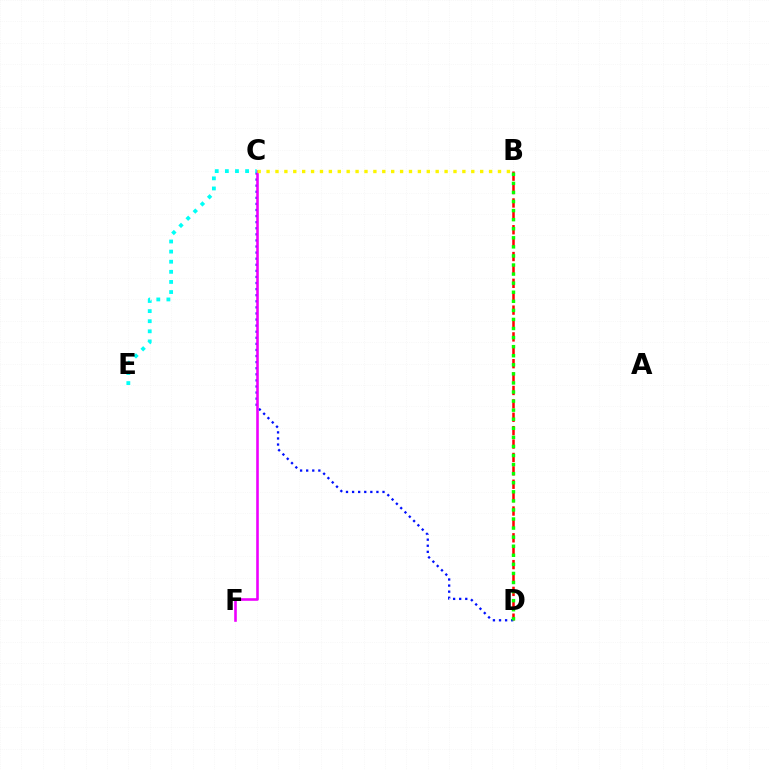{('B', 'D'): [{'color': '#ff0000', 'line_style': 'dashed', 'thickness': 1.82}, {'color': '#08ff00', 'line_style': 'dotted', 'thickness': 2.46}], ('C', 'D'): [{'color': '#0010ff', 'line_style': 'dotted', 'thickness': 1.65}], ('C', 'F'): [{'color': '#ee00ff', 'line_style': 'solid', 'thickness': 1.88}], ('C', 'E'): [{'color': '#00fff6', 'line_style': 'dotted', 'thickness': 2.75}], ('B', 'C'): [{'color': '#fcf500', 'line_style': 'dotted', 'thickness': 2.42}]}